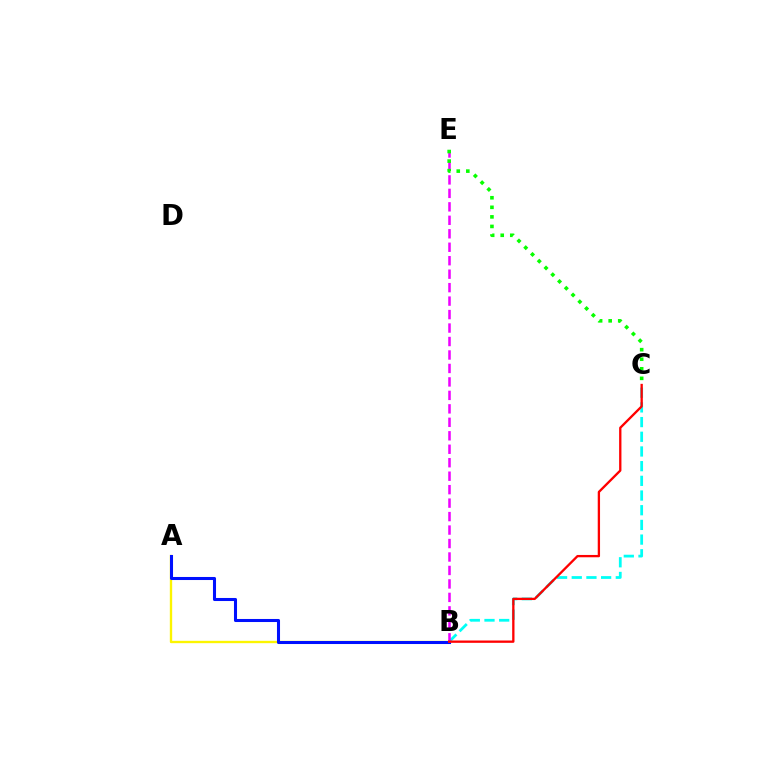{('A', 'B'): [{'color': '#fcf500', 'line_style': 'solid', 'thickness': 1.7}, {'color': '#0010ff', 'line_style': 'solid', 'thickness': 2.2}], ('B', 'C'): [{'color': '#00fff6', 'line_style': 'dashed', 'thickness': 2.0}, {'color': '#ff0000', 'line_style': 'solid', 'thickness': 1.67}], ('B', 'E'): [{'color': '#ee00ff', 'line_style': 'dashed', 'thickness': 1.83}], ('C', 'E'): [{'color': '#08ff00', 'line_style': 'dotted', 'thickness': 2.6}]}